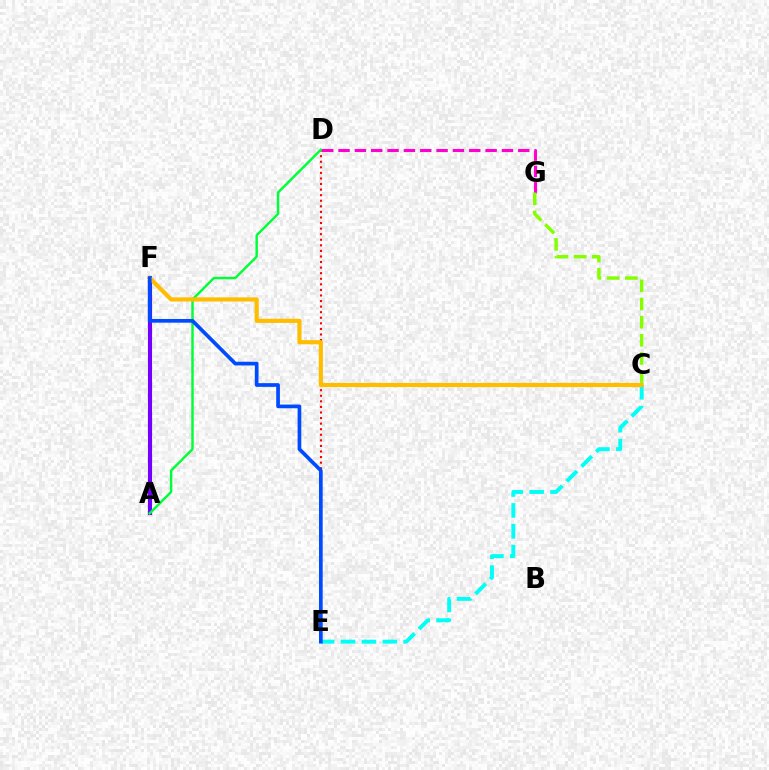{('D', 'E'): [{'color': '#ff0000', 'line_style': 'dotted', 'thickness': 1.51}], ('A', 'F'): [{'color': '#7200ff', 'line_style': 'solid', 'thickness': 2.97}], ('A', 'D'): [{'color': '#00ff39', 'line_style': 'solid', 'thickness': 1.76}], ('C', 'E'): [{'color': '#00fff6', 'line_style': 'dashed', 'thickness': 2.84}], ('D', 'G'): [{'color': '#ff00cf', 'line_style': 'dashed', 'thickness': 2.22}], ('C', 'F'): [{'color': '#ffbd00', 'line_style': 'solid', 'thickness': 2.99}], ('E', 'F'): [{'color': '#004bff', 'line_style': 'solid', 'thickness': 2.66}], ('C', 'G'): [{'color': '#84ff00', 'line_style': 'dashed', 'thickness': 2.46}]}